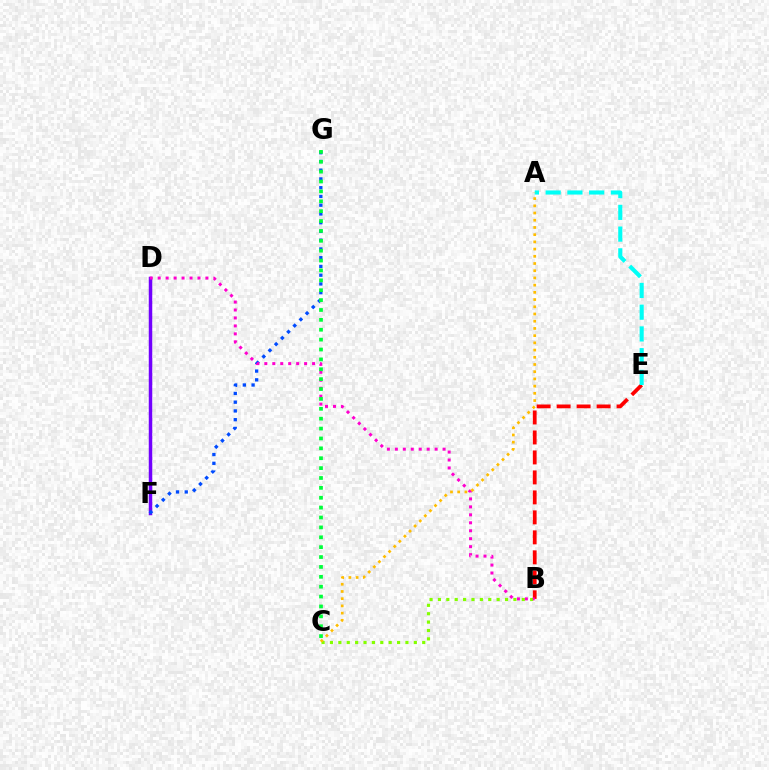{('B', 'C'): [{'color': '#84ff00', 'line_style': 'dotted', 'thickness': 2.28}], ('B', 'E'): [{'color': '#ff0000', 'line_style': 'dashed', 'thickness': 2.71}], ('D', 'F'): [{'color': '#7200ff', 'line_style': 'solid', 'thickness': 2.5}], ('A', 'E'): [{'color': '#00fff6', 'line_style': 'dashed', 'thickness': 2.95}], ('F', 'G'): [{'color': '#004bff', 'line_style': 'dotted', 'thickness': 2.38}], ('B', 'D'): [{'color': '#ff00cf', 'line_style': 'dotted', 'thickness': 2.16}], ('C', 'G'): [{'color': '#00ff39', 'line_style': 'dotted', 'thickness': 2.69}], ('A', 'C'): [{'color': '#ffbd00', 'line_style': 'dotted', 'thickness': 1.96}]}